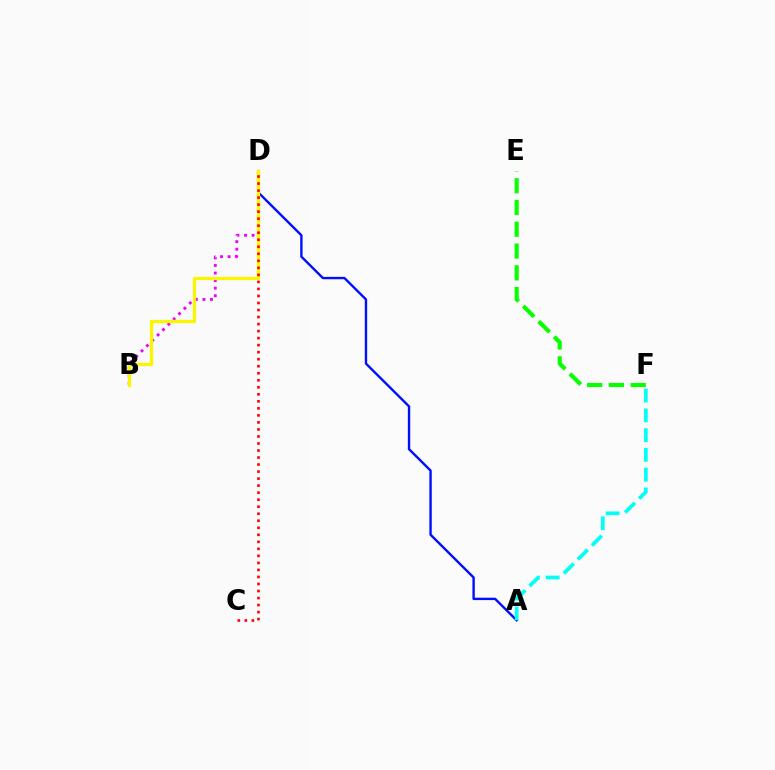{('B', 'D'): [{'color': '#ee00ff', 'line_style': 'dotted', 'thickness': 2.05}, {'color': '#fcf500', 'line_style': 'solid', 'thickness': 2.35}], ('A', 'D'): [{'color': '#0010ff', 'line_style': 'solid', 'thickness': 1.72}], ('E', 'F'): [{'color': '#08ff00', 'line_style': 'dashed', 'thickness': 2.96}], ('A', 'F'): [{'color': '#00fff6', 'line_style': 'dashed', 'thickness': 2.69}], ('C', 'D'): [{'color': '#ff0000', 'line_style': 'dotted', 'thickness': 1.91}]}